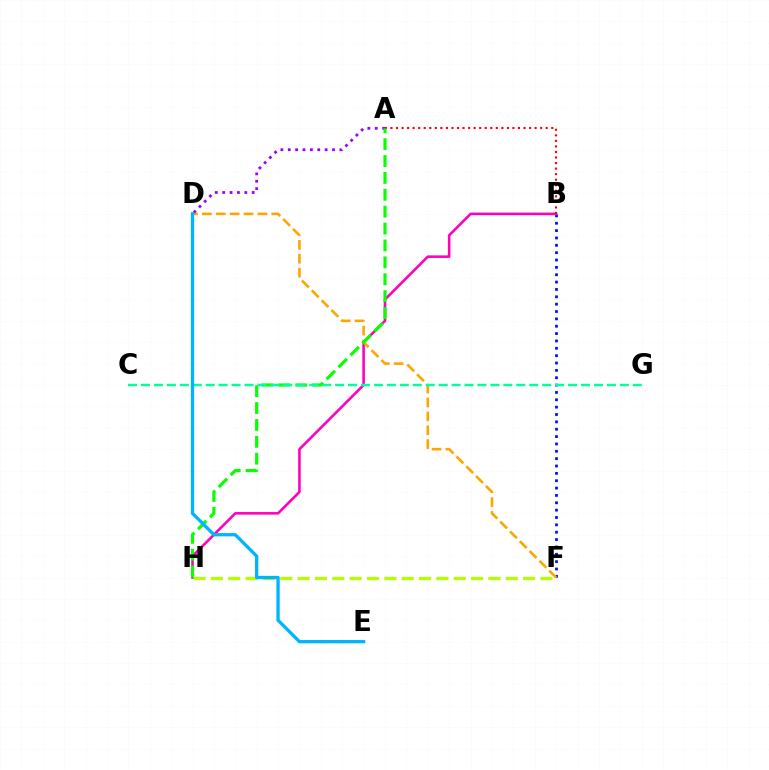{('B', 'F'): [{'color': '#0010ff', 'line_style': 'dotted', 'thickness': 2.0}], ('B', 'H'): [{'color': '#ff00bd', 'line_style': 'solid', 'thickness': 1.86}], ('D', 'F'): [{'color': '#ffa500', 'line_style': 'dashed', 'thickness': 1.88}], ('F', 'H'): [{'color': '#b3ff00', 'line_style': 'dashed', 'thickness': 2.36}], ('A', 'D'): [{'color': '#9b00ff', 'line_style': 'dotted', 'thickness': 2.0}], ('A', 'B'): [{'color': '#ff0000', 'line_style': 'dotted', 'thickness': 1.51}], ('A', 'H'): [{'color': '#08ff00', 'line_style': 'dashed', 'thickness': 2.29}], ('C', 'G'): [{'color': '#00ff9d', 'line_style': 'dashed', 'thickness': 1.76}], ('D', 'E'): [{'color': '#00b5ff', 'line_style': 'solid', 'thickness': 2.38}]}